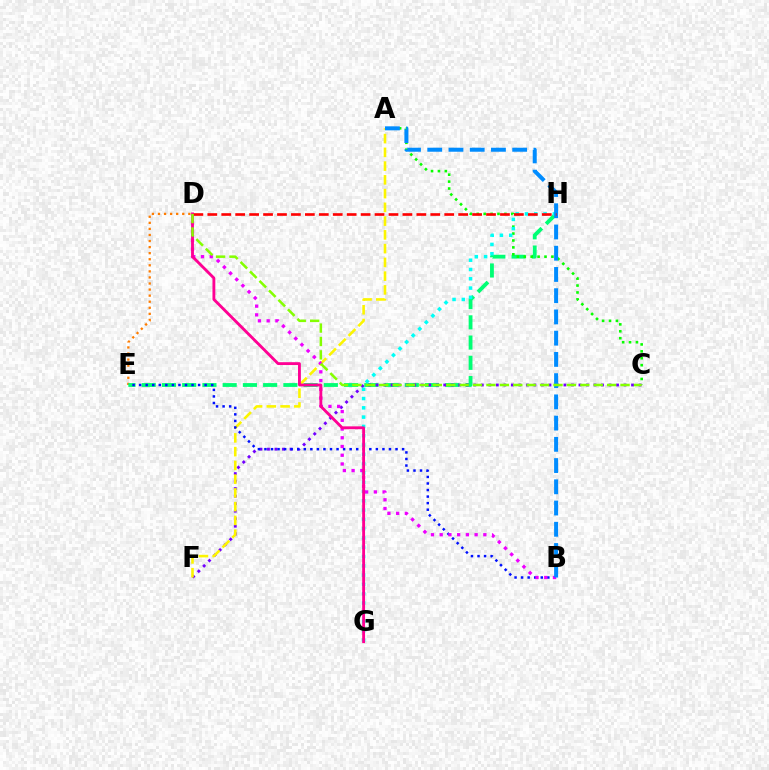{('D', 'E'): [{'color': '#ff7c00', 'line_style': 'dotted', 'thickness': 1.65}], ('E', 'H'): [{'color': '#00ff74', 'line_style': 'dashed', 'thickness': 2.75}], ('A', 'C'): [{'color': '#08ff00', 'line_style': 'dotted', 'thickness': 1.88}], ('C', 'F'): [{'color': '#7200ff', 'line_style': 'dotted', 'thickness': 2.04}], ('G', 'H'): [{'color': '#00fff6', 'line_style': 'dotted', 'thickness': 2.53}], ('A', 'F'): [{'color': '#fcf500', 'line_style': 'dashed', 'thickness': 1.87}], ('B', 'E'): [{'color': '#0010ff', 'line_style': 'dotted', 'thickness': 1.78}], ('B', 'D'): [{'color': '#ee00ff', 'line_style': 'dotted', 'thickness': 2.37}], ('D', 'G'): [{'color': '#ff0094', 'line_style': 'solid', 'thickness': 2.05}], ('A', 'B'): [{'color': '#008cff', 'line_style': 'dashed', 'thickness': 2.88}], ('D', 'H'): [{'color': '#ff0000', 'line_style': 'dashed', 'thickness': 1.89}], ('C', 'D'): [{'color': '#84ff00', 'line_style': 'dashed', 'thickness': 1.82}]}